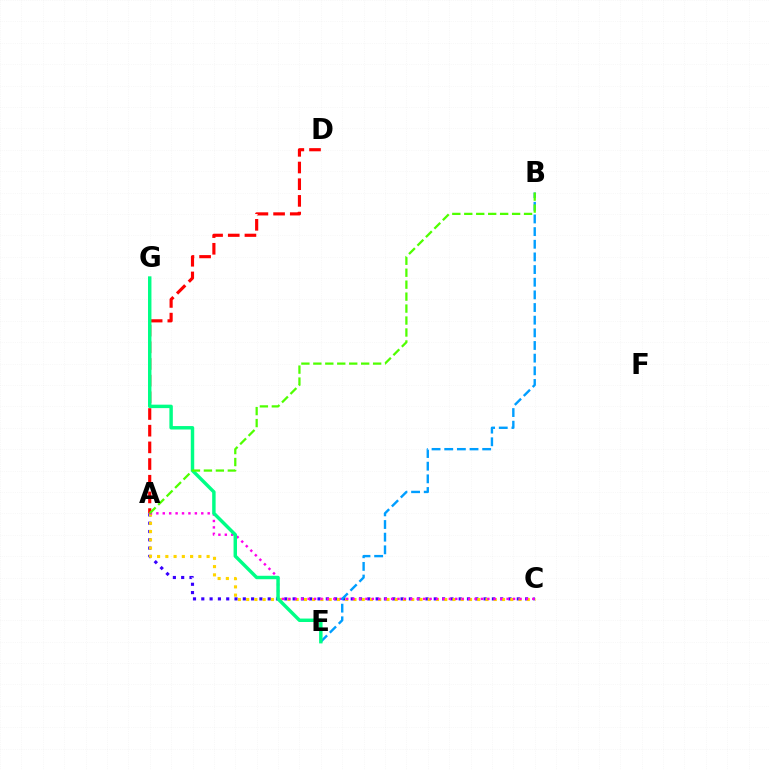{('A', 'C'): [{'color': '#3700ff', 'line_style': 'dotted', 'thickness': 2.26}, {'color': '#ffd500', 'line_style': 'dotted', 'thickness': 2.24}, {'color': '#ff00ed', 'line_style': 'dotted', 'thickness': 1.74}], ('B', 'E'): [{'color': '#009eff', 'line_style': 'dashed', 'thickness': 1.72}], ('A', 'D'): [{'color': '#ff0000', 'line_style': 'dashed', 'thickness': 2.27}], ('E', 'G'): [{'color': '#00ff86', 'line_style': 'solid', 'thickness': 2.48}], ('A', 'B'): [{'color': '#4fff00', 'line_style': 'dashed', 'thickness': 1.62}]}